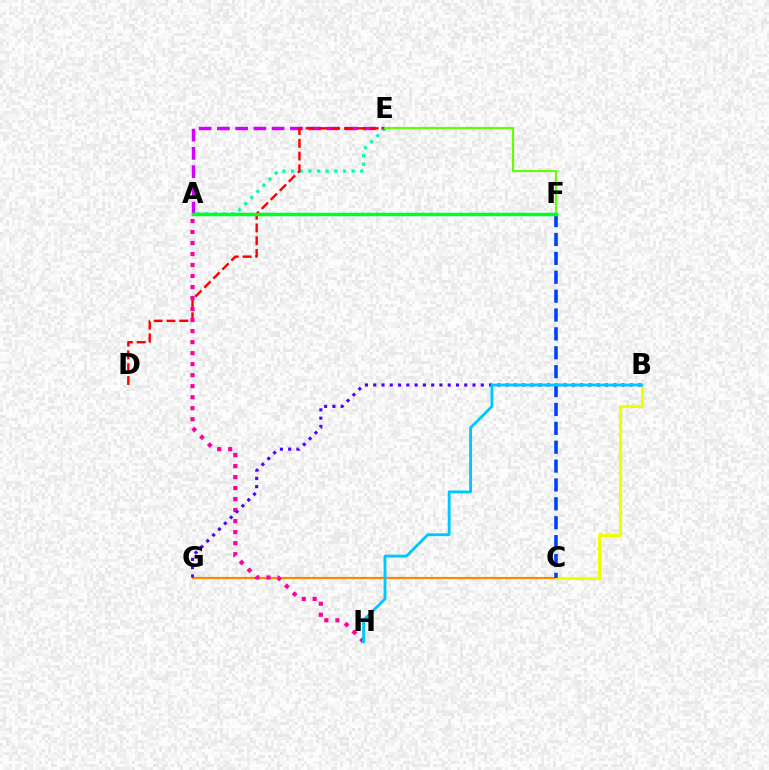{('C', 'G'): [{'color': '#ff8800', 'line_style': 'solid', 'thickness': 1.57}], ('A', 'E'): [{'color': '#d600ff', 'line_style': 'dashed', 'thickness': 2.48}, {'color': '#00ffaf', 'line_style': 'dotted', 'thickness': 2.35}], ('B', 'C'): [{'color': '#eeff00', 'line_style': 'solid', 'thickness': 2.27}], ('D', 'E'): [{'color': '#ff0000', 'line_style': 'dashed', 'thickness': 1.74}], ('E', 'F'): [{'color': '#66ff00', 'line_style': 'solid', 'thickness': 1.57}], ('C', 'F'): [{'color': '#003fff', 'line_style': 'dashed', 'thickness': 2.57}], ('A', 'H'): [{'color': '#ff00a0', 'line_style': 'dotted', 'thickness': 2.99}], ('A', 'F'): [{'color': '#00ff27', 'line_style': 'solid', 'thickness': 2.51}], ('B', 'G'): [{'color': '#4f00ff', 'line_style': 'dotted', 'thickness': 2.25}], ('B', 'H'): [{'color': '#00c7ff', 'line_style': 'solid', 'thickness': 2.07}]}